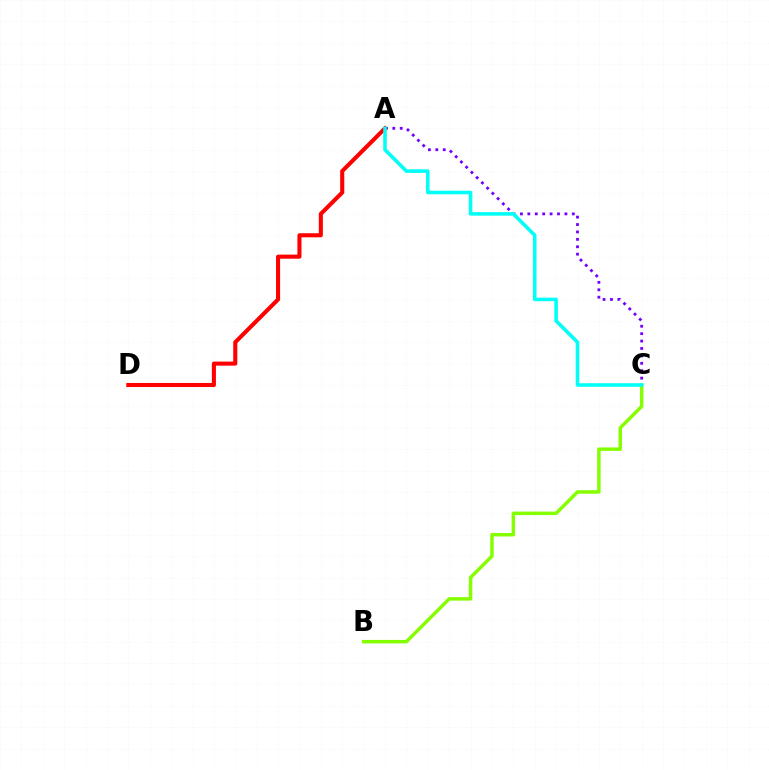{('B', 'C'): [{'color': '#84ff00', 'line_style': 'solid', 'thickness': 2.49}], ('A', 'C'): [{'color': '#7200ff', 'line_style': 'dotted', 'thickness': 2.01}, {'color': '#00fff6', 'line_style': 'solid', 'thickness': 2.56}], ('A', 'D'): [{'color': '#ff0000', 'line_style': 'solid', 'thickness': 2.93}]}